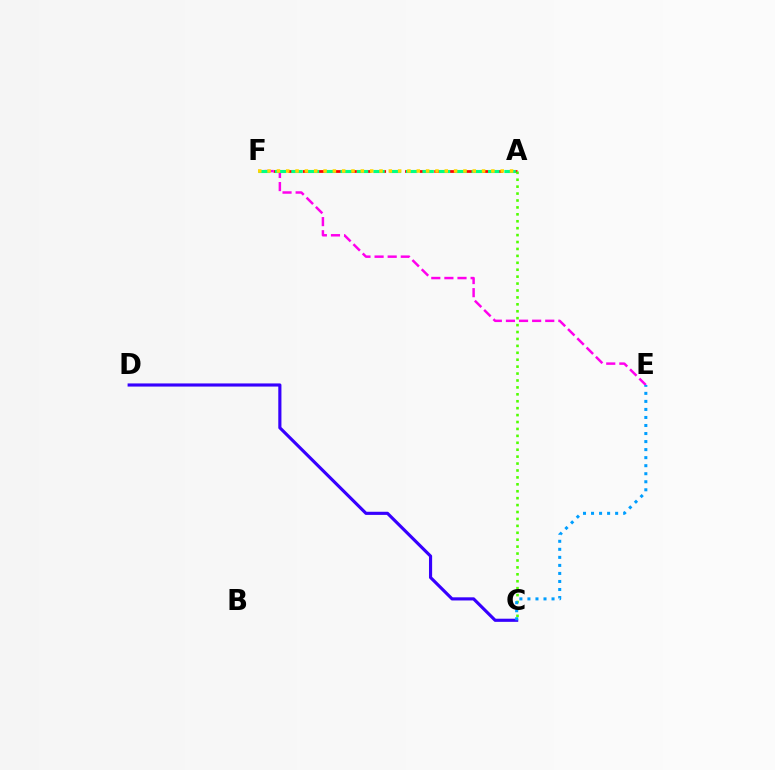{('A', 'F'): [{'color': '#ff0000', 'line_style': 'dashed', 'thickness': 1.98}, {'color': '#00ff86', 'line_style': 'dashed', 'thickness': 2.23}, {'color': '#ffd500', 'line_style': 'dotted', 'thickness': 2.53}], ('A', 'C'): [{'color': '#4fff00', 'line_style': 'dotted', 'thickness': 1.88}], ('C', 'D'): [{'color': '#3700ff', 'line_style': 'solid', 'thickness': 2.26}], ('E', 'F'): [{'color': '#ff00ed', 'line_style': 'dashed', 'thickness': 1.78}], ('C', 'E'): [{'color': '#009eff', 'line_style': 'dotted', 'thickness': 2.18}]}